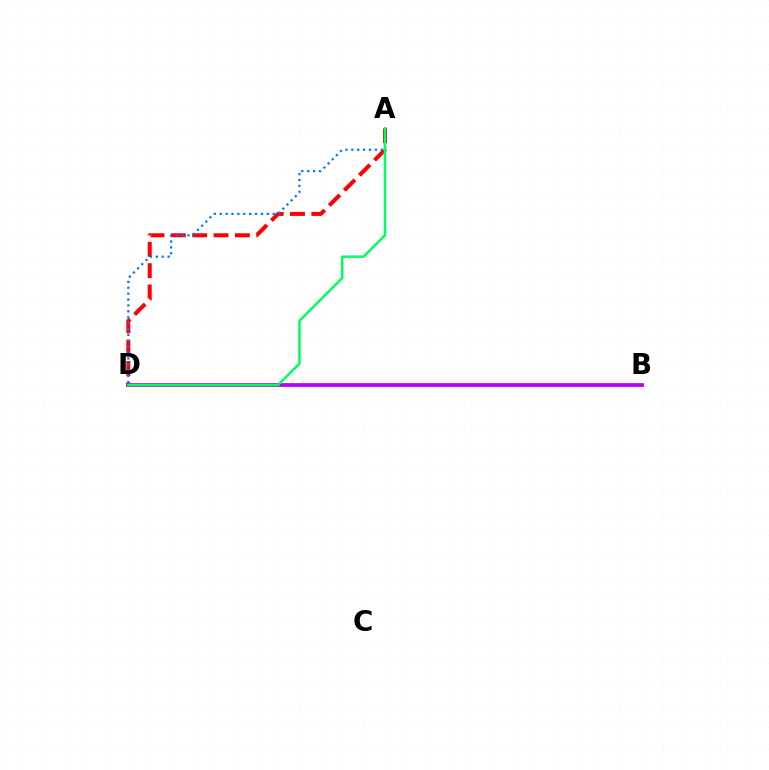{('A', 'D'): [{'color': '#ff0000', 'line_style': 'dashed', 'thickness': 2.9}, {'color': '#0074ff', 'line_style': 'dotted', 'thickness': 1.6}, {'color': '#00ff5c', 'line_style': 'solid', 'thickness': 1.78}], ('B', 'D'): [{'color': '#d1ff00', 'line_style': 'dotted', 'thickness': 2.21}, {'color': '#b900ff', 'line_style': 'solid', 'thickness': 2.72}]}